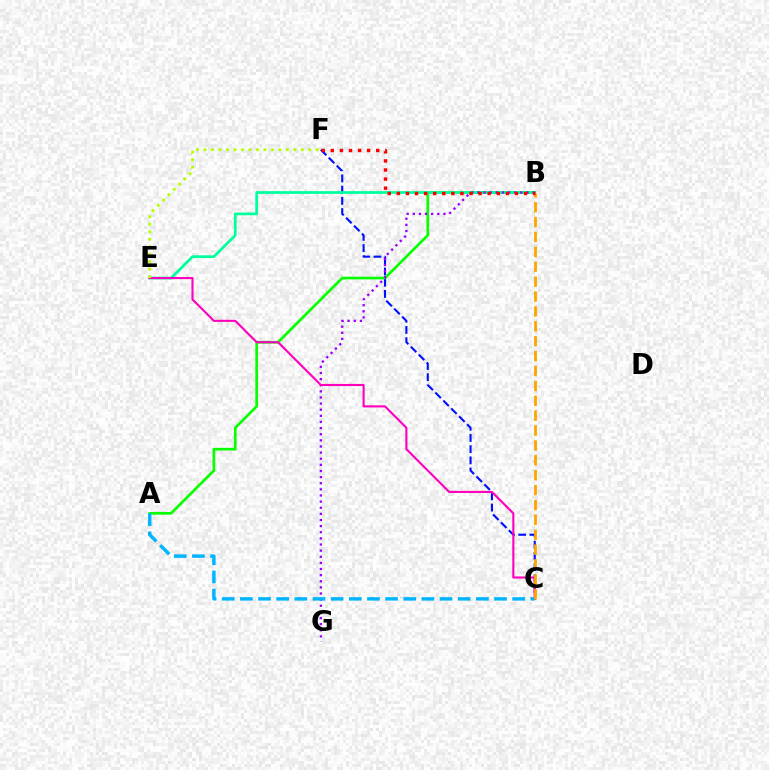{('C', 'F'): [{'color': '#0010ff', 'line_style': 'dashed', 'thickness': 1.52}], ('A', 'B'): [{'color': '#08ff00', 'line_style': 'solid', 'thickness': 1.95}], ('B', 'E'): [{'color': '#00ff9d', 'line_style': 'solid', 'thickness': 1.98}], ('B', 'G'): [{'color': '#9b00ff', 'line_style': 'dotted', 'thickness': 1.66}], ('C', 'E'): [{'color': '#ff00bd', 'line_style': 'solid', 'thickness': 1.52}], ('A', 'C'): [{'color': '#00b5ff', 'line_style': 'dashed', 'thickness': 2.47}], ('E', 'F'): [{'color': '#b3ff00', 'line_style': 'dotted', 'thickness': 2.03}], ('B', 'C'): [{'color': '#ffa500', 'line_style': 'dashed', 'thickness': 2.02}], ('B', 'F'): [{'color': '#ff0000', 'line_style': 'dotted', 'thickness': 2.47}]}